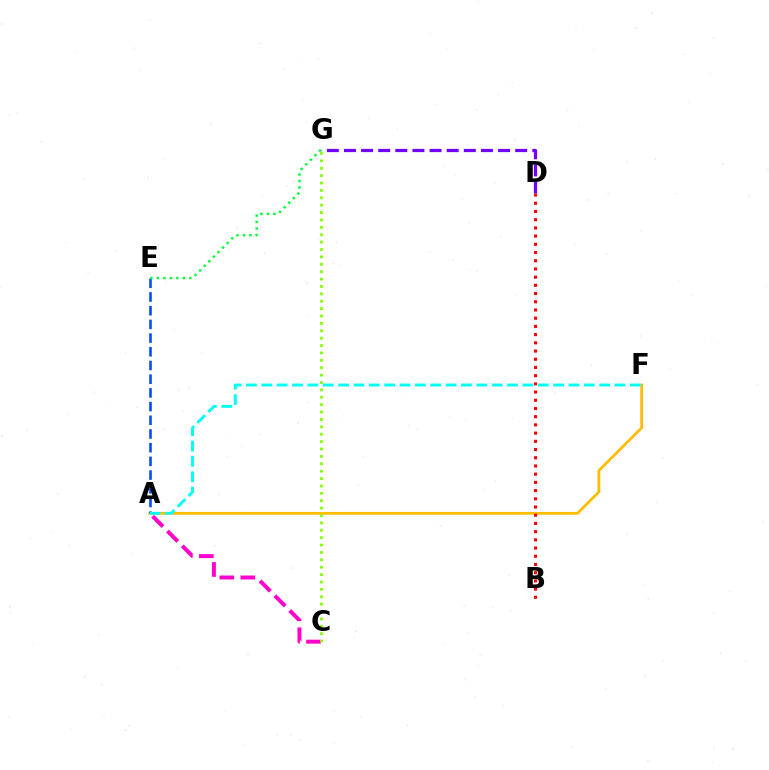{('A', 'F'): [{'color': '#ffbd00', 'line_style': 'solid', 'thickness': 1.99}, {'color': '#00fff6', 'line_style': 'dashed', 'thickness': 2.09}], ('A', 'E'): [{'color': '#004bff', 'line_style': 'dashed', 'thickness': 1.86}], ('A', 'C'): [{'color': '#ff00cf', 'line_style': 'dashed', 'thickness': 2.85}], ('E', 'G'): [{'color': '#00ff39', 'line_style': 'dotted', 'thickness': 1.76}], ('C', 'G'): [{'color': '#84ff00', 'line_style': 'dotted', 'thickness': 2.01}], ('B', 'D'): [{'color': '#ff0000', 'line_style': 'dotted', 'thickness': 2.23}], ('D', 'G'): [{'color': '#7200ff', 'line_style': 'dashed', 'thickness': 2.33}]}